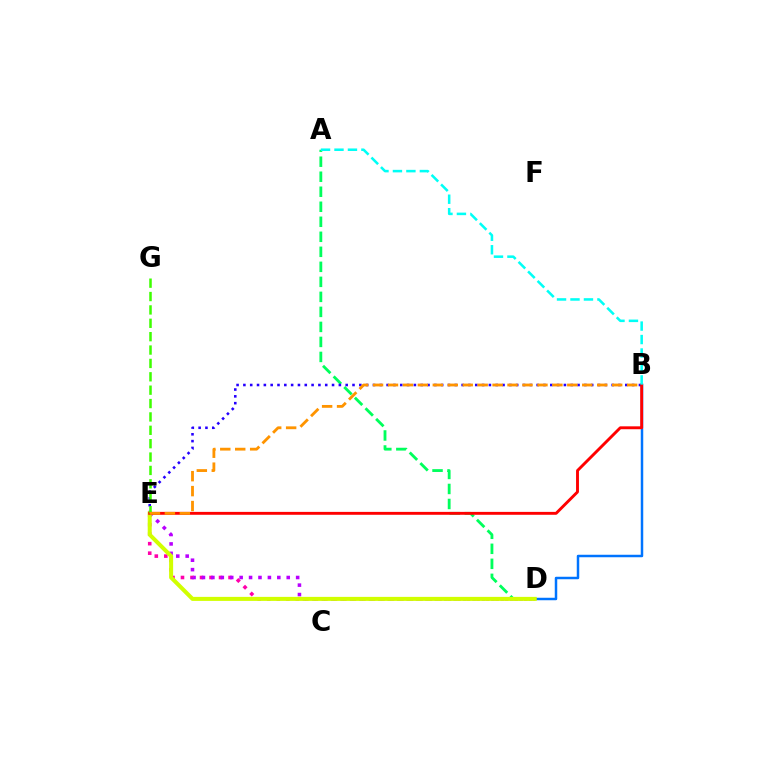{('A', 'D'): [{'color': '#00ff5c', 'line_style': 'dashed', 'thickness': 2.04}], ('D', 'E'): [{'color': '#ff00ac', 'line_style': 'dotted', 'thickness': 2.58}, {'color': '#b900ff', 'line_style': 'dotted', 'thickness': 2.56}, {'color': '#d1ff00', 'line_style': 'solid', 'thickness': 2.9}], ('B', 'D'): [{'color': '#0074ff', 'line_style': 'solid', 'thickness': 1.79}], ('B', 'E'): [{'color': '#2500ff', 'line_style': 'dotted', 'thickness': 1.85}, {'color': '#ff0000', 'line_style': 'solid', 'thickness': 2.08}, {'color': '#ff9400', 'line_style': 'dashed', 'thickness': 2.03}], ('E', 'G'): [{'color': '#3dff00', 'line_style': 'dashed', 'thickness': 1.82}], ('A', 'B'): [{'color': '#00fff6', 'line_style': 'dashed', 'thickness': 1.83}]}